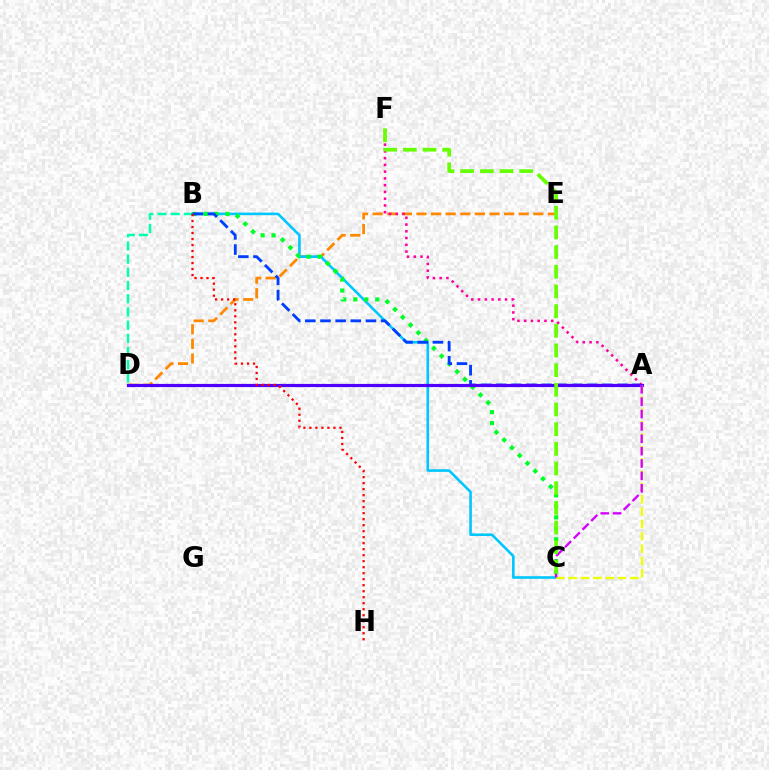{('B', 'D'): [{'color': '#00ffaf', 'line_style': 'dashed', 'thickness': 1.79}], ('D', 'E'): [{'color': '#ff8800', 'line_style': 'dashed', 'thickness': 1.98}], ('B', 'C'): [{'color': '#00c7ff', 'line_style': 'solid', 'thickness': 1.89}, {'color': '#00ff27', 'line_style': 'dotted', 'thickness': 2.98}], ('A', 'B'): [{'color': '#003fff', 'line_style': 'dashed', 'thickness': 2.06}], ('A', 'F'): [{'color': '#ff00a0', 'line_style': 'dotted', 'thickness': 1.83}], ('A', 'D'): [{'color': '#4f00ff', 'line_style': 'solid', 'thickness': 2.29}], ('A', 'C'): [{'color': '#eeff00', 'line_style': 'dashed', 'thickness': 1.68}, {'color': '#d600ff', 'line_style': 'dashed', 'thickness': 1.68}], ('B', 'H'): [{'color': '#ff0000', 'line_style': 'dotted', 'thickness': 1.63}], ('C', 'F'): [{'color': '#66ff00', 'line_style': 'dashed', 'thickness': 2.67}]}